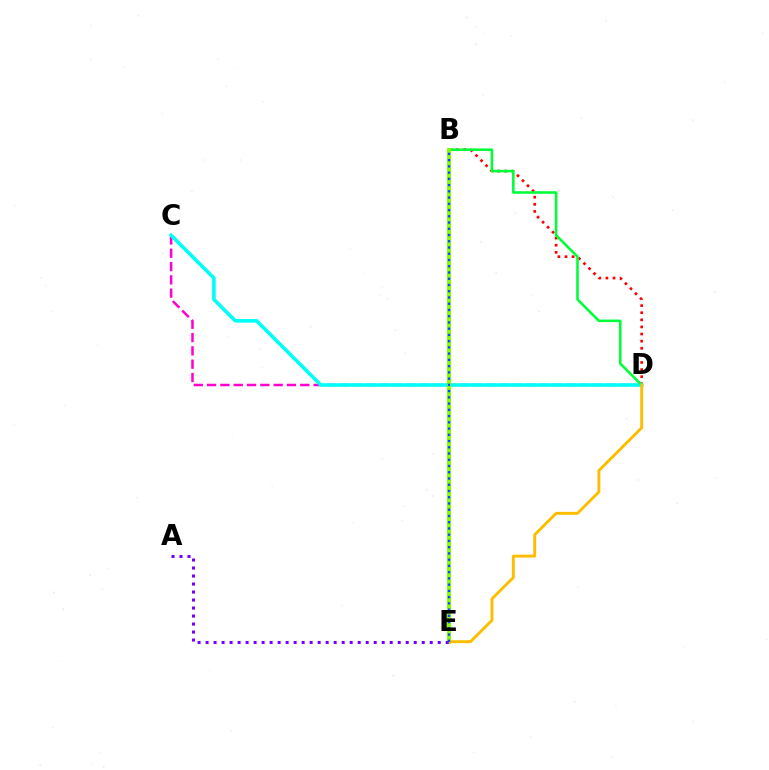{('B', 'D'): [{'color': '#ff0000', 'line_style': 'dotted', 'thickness': 1.93}, {'color': '#00ff39', 'line_style': 'solid', 'thickness': 1.86}], ('C', 'D'): [{'color': '#ff00cf', 'line_style': 'dashed', 'thickness': 1.81}, {'color': '#00fff6', 'line_style': 'solid', 'thickness': 2.59}], ('B', 'E'): [{'color': '#84ff00', 'line_style': 'solid', 'thickness': 2.83}, {'color': '#004bff', 'line_style': 'dotted', 'thickness': 1.7}], ('D', 'E'): [{'color': '#ffbd00', 'line_style': 'solid', 'thickness': 2.1}], ('A', 'E'): [{'color': '#7200ff', 'line_style': 'dotted', 'thickness': 2.17}]}